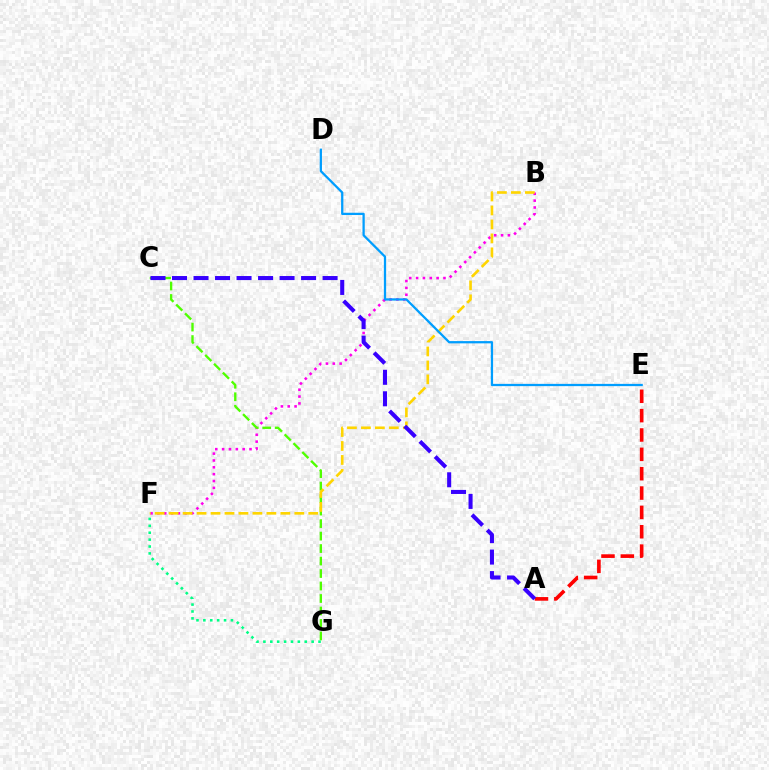{('B', 'F'): [{'color': '#ff00ed', 'line_style': 'dotted', 'thickness': 1.86}, {'color': '#ffd500', 'line_style': 'dashed', 'thickness': 1.9}], ('C', 'G'): [{'color': '#4fff00', 'line_style': 'dashed', 'thickness': 1.7}], ('D', 'E'): [{'color': '#009eff', 'line_style': 'solid', 'thickness': 1.63}], ('A', 'E'): [{'color': '#ff0000', 'line_style': 'dashed', 'thickness': 2.63}], ('F', 'G'): [{'color': '#00ff86', 'line_style': 'dotted', 'thickness': 1.87}], ('A', 'C'): [{'color': '#3700ff', 'line_style': 'dashed', 'thickness': 2.92}]}